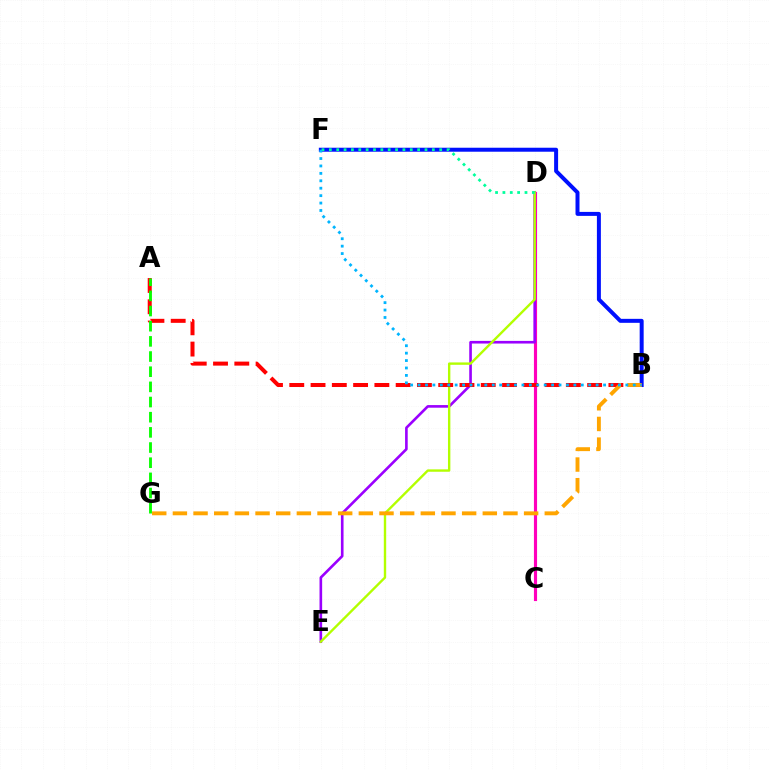{('C', 'D'): [{'color': '#ff00bd', 'line_style': 'solid', 'thickness': 2.26}], ('D', 'E'): [{'color': '#9b00ff', 'line_style': 'solid', 'thickness': 1.9}, {'color': '#b3ff00', 'line_style': 'solid', 'thickness': 1.72}], ('B', 'F'): [{'color': '#0010ff', 'line_style': 'solid', 'thickness': 2.87}, {'color': '#00b5ff', 'line_style': 'dotted', 'thickness': 2.02}], ('A', 'B'): [{'color': '#ff0000', 'line_style': 'dashed', 'thickness': 2.89}], ('B', 'G'): [{'color': '#ffa500', 'line_style': 'dashed', 'thickness': 2.81}], ('D', 'F'): [{'color': '#00ff9d', 'line_style': 'dotted', 'thickness': 2.0}], ('A', 'G'): [{'color': '#08ff00', 'line_style': 'dashed', 'thickness': 2.06}]}